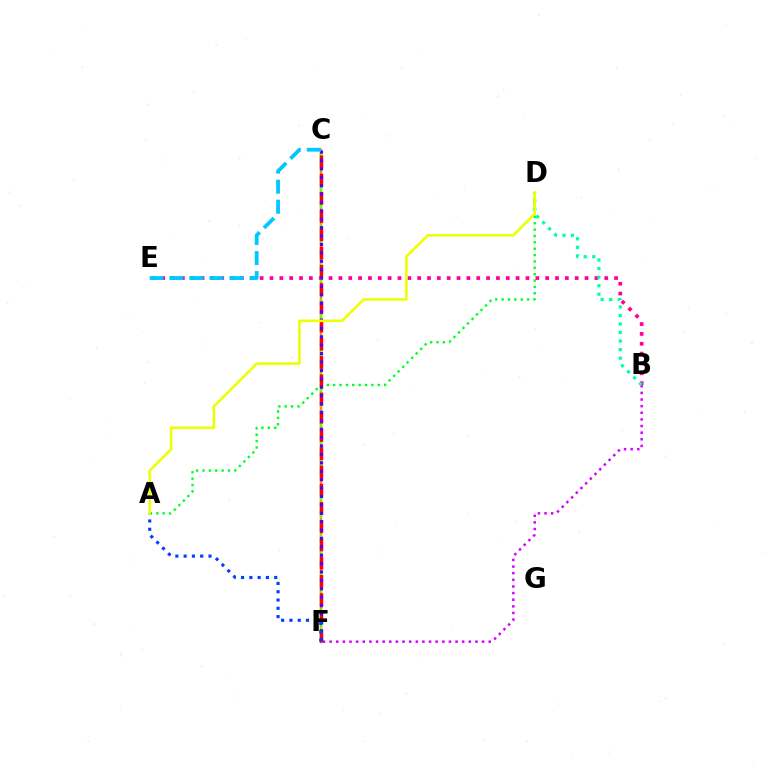{('B', 'F'): [{'color': '#d600ff', 'line_style': 'dotted', 'thickness': 1.8}], ('B', 'E'): [{'color': '#ff00a0', 'line_style': 'dotted', 'thickness': 2.68}], ('C', 'F'): [{'color': '#ff8800', 'line_style': 'solid', 'thickness': 1.75}, {'color': '#66ff00', 'line_style': 'dashed', 'thickness': 1.68}, {'color': '#ff0000', 'line_style': 'dashed', 'thickness': 2.48}, {'color': '#4f00ff', 'line_style': 'dotted', 'thickness': 2.28}], ('A', 'D'): [{'color': '#00ff27', 'line_style': 'dotted', 'thickness': 1.73}, {'color': '#eeff00', 'line_style': 'solid', 'thickness': 1.85}], ('B', 'D'): [{'color': '#00ffaf', 'line_style': 'dotted', 'thickness': 2.32}], ('A', 'F'): [{'color': '#003fff', 'line_style': 'dotted', 'thickness': 2.25}], ('C', 'E'): [{'color': '#00c7ff', 'line_style': 'dashed', 'thickness': 2.73}]}